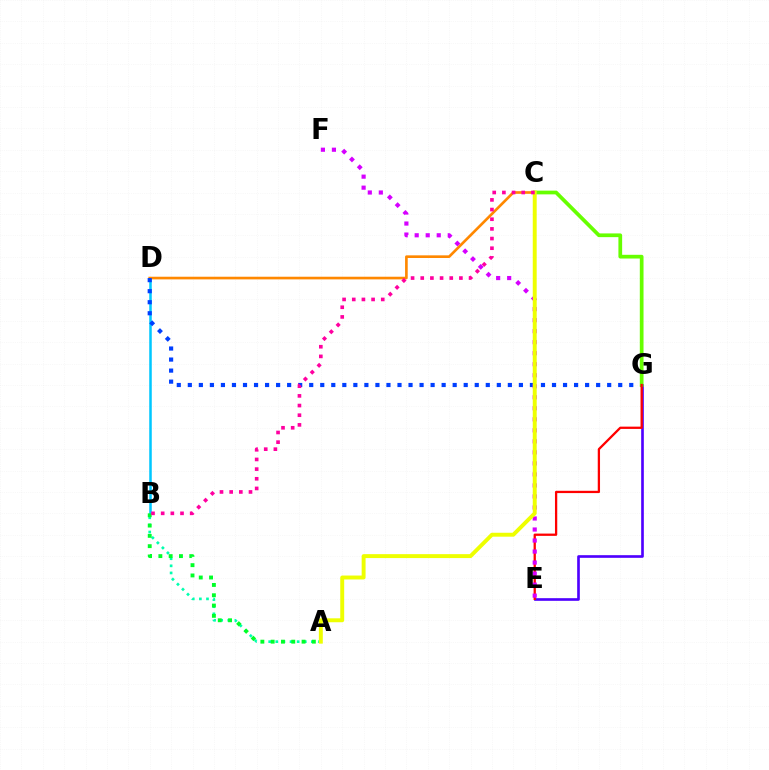{('A', 'B'): [{'color': '#00ffaf', 'line_style': 'dotted', 'thickness': 1.93}, {'color': '#00ff27', 'line_style': 'dotted', 'thickness': 2.8}], ('E', 'G'): [{'color': '#4f00ff', 'line_style': 'solid', 'thickness': 1.91}, {'color': '#ff0000', 'line_style': 'solid', 'thickness': 1.65}], ('B', 'D'): [{'color': '#00c7ff', 'line_style': 'solid', 'thickness': 1.82}], ('C', 'D'): [{'color': '#ff8800', 'line_style': 'solid', 'thickness': 1.91}], ('D', 'G'): [{'color': '#003fff', 'line_style': 'dotted', 'thickness': 3.0}], ('C', 'G'): [{'color': '#66ff00', 'line_style': 'solid', 'thickness': 2.68}], ('E', 'F'): [{'color': '#d600ff', 'line_style': 'dotted', 'thickness': 2.99}], ('A', 'C'): [{'color': '#eeff00', 'line_style': 'solid', 'thickness': 2.83}], ('B', 'C'): [{'color': '#ff00a0', 'line_style': 'dotted', 'thickness': 2.63}]}